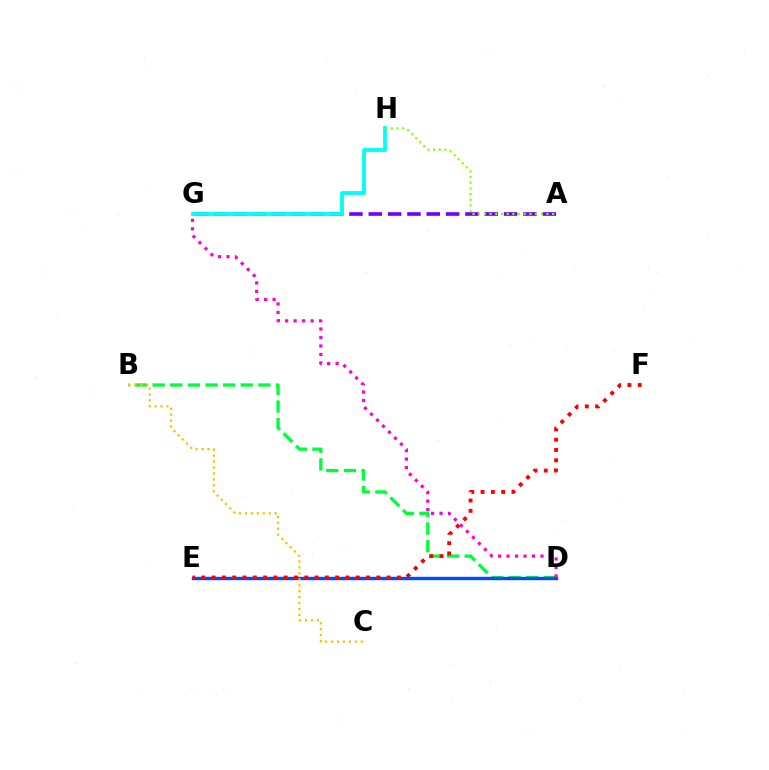{('B', 'D'): [{'color': '#00ff39', 'line_style': 'dashed', 'thickness': 2.39}], ('A', 'G'): [{'color': '#7200ff', 'line_style': 'dashed', 'thickness': 2.63}], ('G', 'H'): [{'color': '#00fff6', 'line_style': 'solid', 'thickness': 2.74}], ('D', 'E'): [{'color': '#004bff', 'line_style': 'solid', 'thickness': 2.44}], ('E', 'F'): [{'color': '#ff0000', 'line_style': 'dotted', 'thickness': 2.8}], ('A', 'H'): [{'color': '#84ff00', 'line_style': 'dotted', 'thickness': 1.55}], ('B', 'C'): [{'color': '#ffbd00', 'line_style': 'dotted', 'thickness': 1.61}], ('D', 'G'): [{'color': '#ff00cf', 'line_style': 'dotted', 'thickness': 2.3}]}